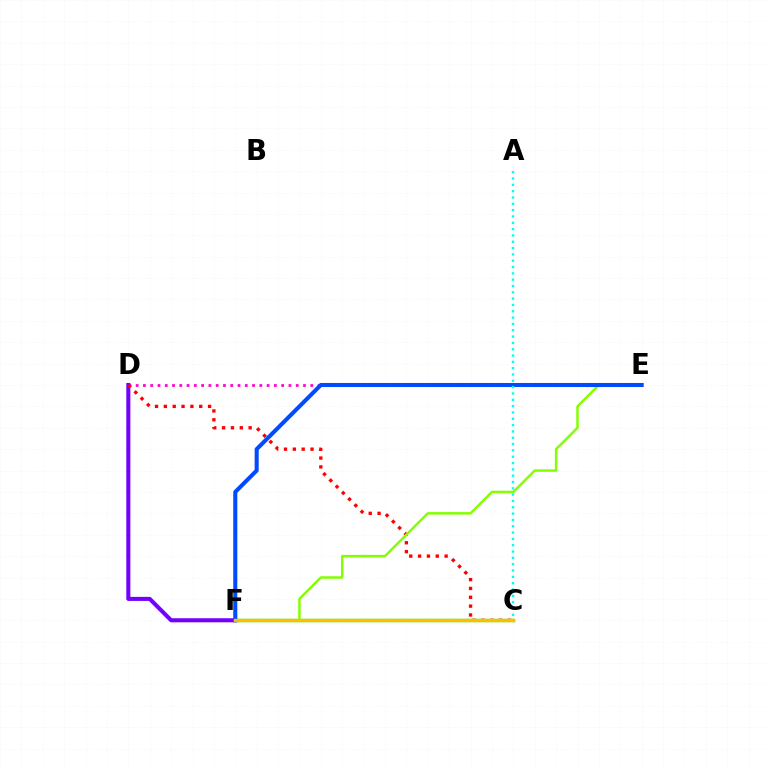{('D', 'E'): [{'color': '#ff00cf', 'line_style': 'dotted', 'thickness': 1.98}], ('C', 'F'): [{'color': '#00ff39', 'line_style': 'solid', 'thickness': 2.42}, {'color': '#ffbd00', 'line_style': 'solid', 'thickness': 2.43}], ('D', 'F'): [{'color': '#7200ff', 'line_style': 'solid', 'thickness': 2.92}], ('C', 'D'): [{'color': '#ff0000', 'line_style': 'dotted', 'thickness': 2.4}], ('E', 'F'): [{'color': '#84ff00', 'line_style': 'solid', 'thickness': 1.79}, {'color': '#004bff', 'line_style': 'solid', 'thickness': 2.92}], ('A', 'C'): [{'color': '#00fff6', 'line_style': 'dotted', 'thickness': 1.72}]}